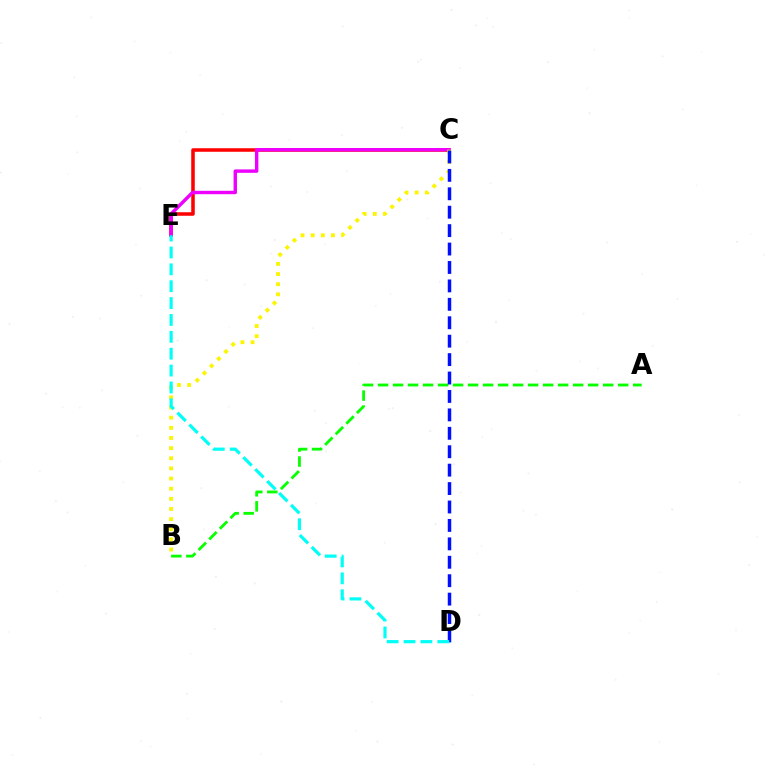{('C', 'E'): [{'color': '#ff0000', 'line_style': 'solid', 'thickness': 2.54}, {'color': '#ee00ff', 'line_style': 'solid', 'thickness': 2.46}], ('B', 'C'): [{'color': '#fcf500', 'line_style': 'dotted', 'thickness': 2.76}], ('A', 'B'): [{'color': '#08ff00', 'line_style': 'dashed', 'thickness': 2.04}], ('C', 'D'): [{'color': '#0010ff', 'line_style': 'dashed', 'thickness': 2.5}], ('D', 'E'): [{'color': '#00fff6', 'line_style': 'dashed', 'thickness': 2.29}]}